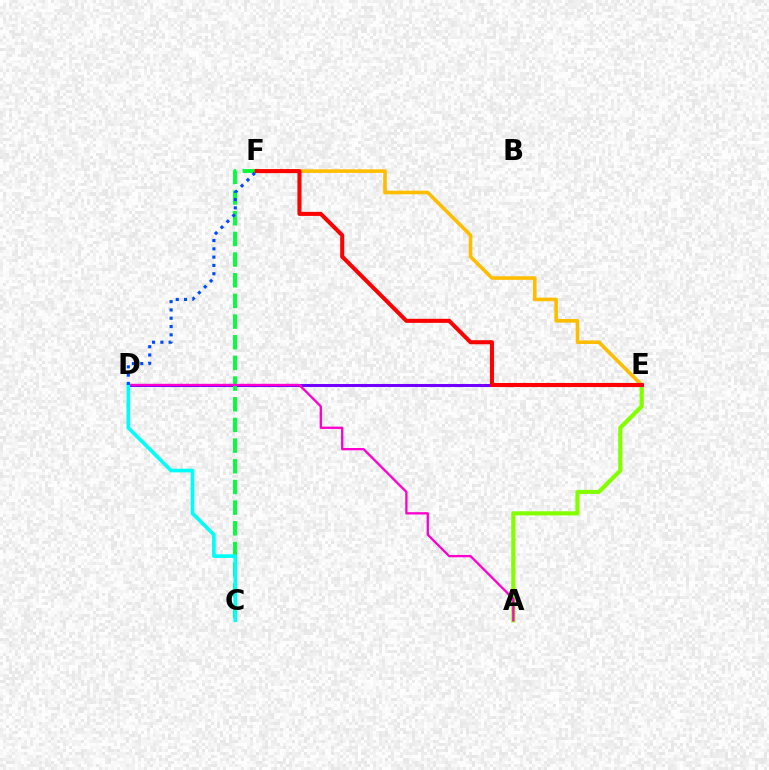{('E', 'F'): [{'color': '#ffbd00', 'line_style': 'solid', 'thickness': 2.6}, {'color': '#ff0000', 'line_style': 'solid', 'thickness': 2.92}], ('A', 'E'): [{'color': '#84ff00', 'line_style': 'solid', 'thickness': 2.99}], ('D', 'E'): [{'color': '#7200ff', 'line_style': 'solid', 'thickness': 2.19}], ('C', 'F'): [{'color': '#00ff39', 'line_style': 'dashed', 'thickness': 2.81}], ('A', 'D'): [{'color': '#ff00cf', 'line_style': 'solid', 'thickness': 1.67}], ('C', 'D'): [{'color': '#00fff6', 'line_style': 'solid', 'thickness': 2.63}], ('D', 'F'): [{'color': '#004bff', 'line_style': 'dotted', 'thickness': 2.26}]}